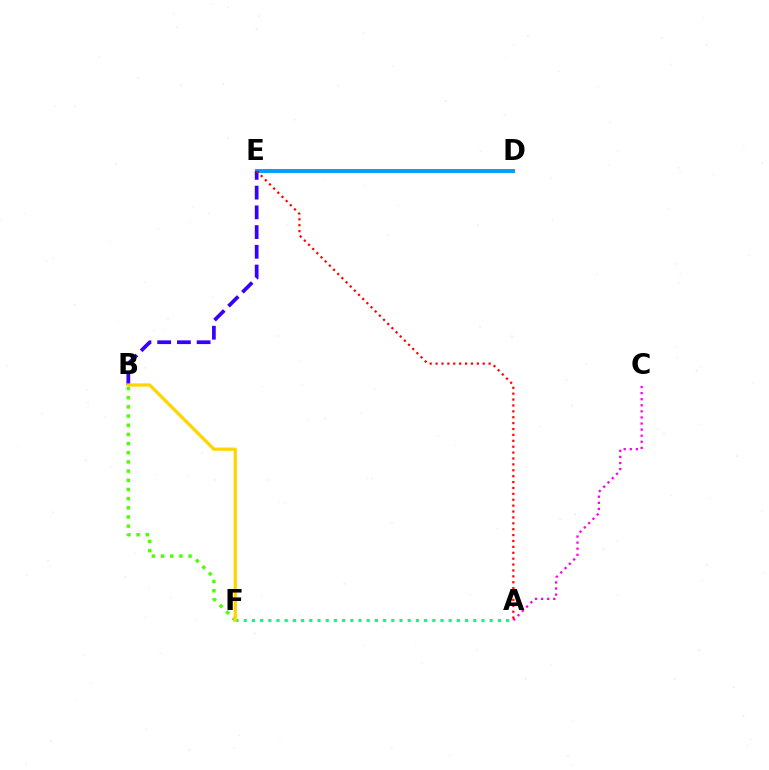{('D', 'E'): [{'color': '#009eff', 'line_style': 'solid', 'thickness': 2.82}], ('B', 'E'): [{'color': '#3700ff', 'line_style': 'dashed', 'thickness': 2.68}], ('A', 'C'): [{'color': '#ff00ed', 'line_style': 'dotted', 'thickness': 1.65}], ('A', 'E'): [{'color': '#ff0000', 'line_style': 'dotted', 'thickness': 1.6}], ('A', 'F'): [{'color': '#00ff86', 'line_style': 'dotted', 'thickness': 2.23}], ('B', 'F'): [{'color': '#4fff00', 'line_style': 'dotted', 'thickness': 2.49}, {'color': '#ffd500', 'line_style': 'solid', 'thickness': 2.34}]}